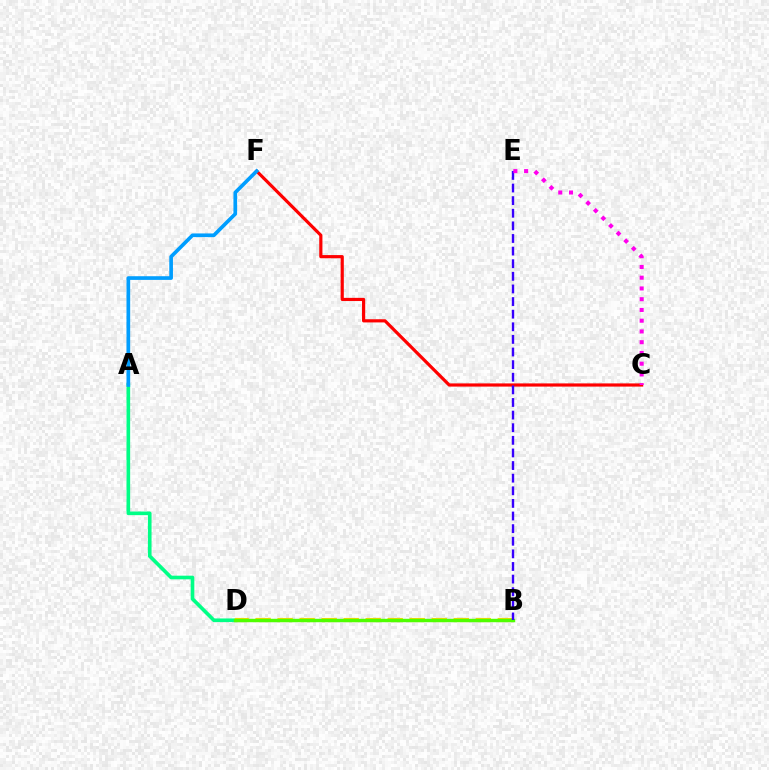{('C', 'F'): [{'color': '#ff0000', 'line_style': 'solid', 'thickness': 2.29}], ('A', 'D'): [{'color': '#00ff86', 'line_style': 'solid', 'thickness': 2.62}], ('B', 'D'): [{'color': '#ffd500', 'line_style': 'dashed', 'thickness': 2.99}, {'color': '#4fff00', 'line_style': 'solid', 'thickness': 2.46}], ('B', 'E'): [{'color': '#3700ff', 'line_style': 'dashed', 'thickness': 1.71}], ('A', 'F'): [{'color': '#009eff', 'line_style': 'solid', 'thickness': 2.65}], ('C', 'E'): [{'color': '#ff00ed', 'line_style': 'dotted', 'thickness': 2.92}]}